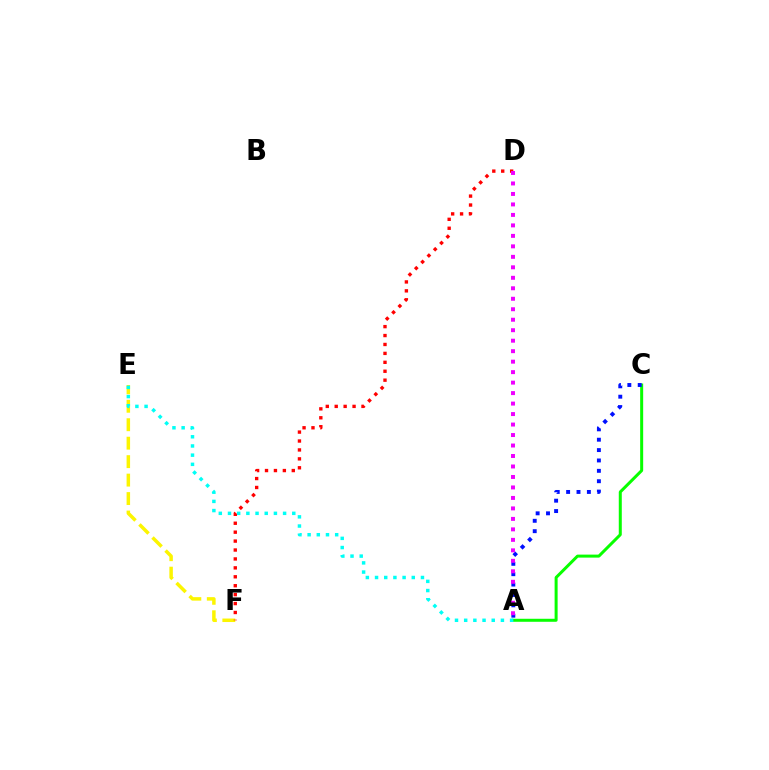{('E', 'F'): [{'color': '#fcf500', 'line_style': 'dashed', 'thickness': 2.51}], ('A', 'C'): [{'color': '#08ff00', 'line_style': 'solid', 'thickness': 2.16}, {'color': '#0010ff', 'line_style': 'dotted', 'thickness': 2.82}], ('D', 'F'): [{'color': '#ff0000', 'line_style': 'dotted', 'thickness': 2.42}], ('A', 'D'): [{'color': '#ee00ff', 'line_style': 'dotted', 'thickness': 2.85}], ('A', 'E'): [{'color': '#00fff6', 'line_style': 'dotted', 'thickness': 2.5}]}